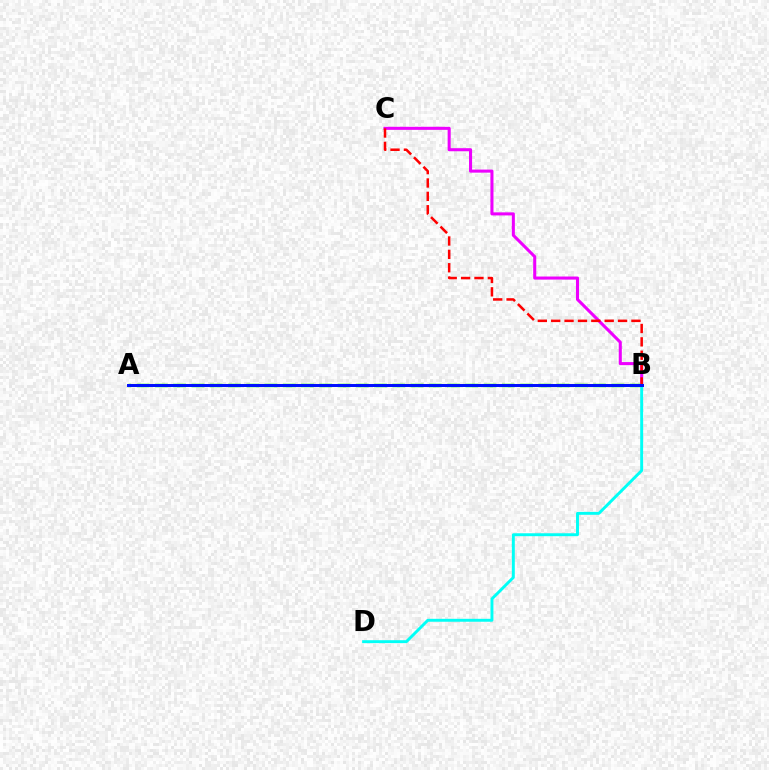{('A', 'B'): [{'color': '#fcf500', 'line_style': 'dashed', 'thickness': 2.2}, {'color': '#08ff00', 'line_style': 'dashed', 'thickness': 2.48}, {'color': '#0010ff', 'line_style': 'solid', 'thickness': 2.14}], ('B', 'C'): [{'color': '#ee00ff', 'line_style': 'solid', 'thickness': 2.2}, {'color': '#ff0000', 'line_style': 'dashed', 'thickness': 1.82}], ('B', 'D'): [{'color': '#00fff6', 'line_style': 'solid', 'thickness': 2.1}]}